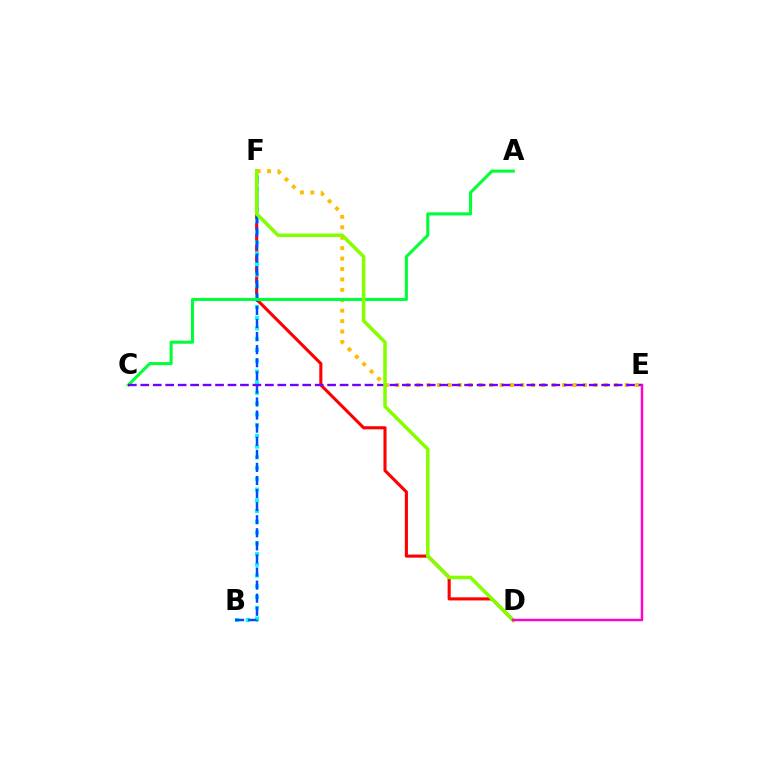{('D', 'F'): [{'color': '#ff0000', 'line_style': 'solid', 'thickness': 2.23}, {'color': '#84ff00', 'line_style': 'solid', 'thickness': 2.54}], ('E', 'F'): [{'color': '#ffbd00', 'line_style': 'dotted', 'thickness': 2.83}], ('B', 'F'): [{'color': '#00fff6', 'line_style': 'dotted', 'thickness': 2.92}, {'color': '#004bff', 'line_style': 'dashed', 'thickness': 1.78}], ('A', 'C'): [{'color': '#00ff39', 'line_style': 'solid', 'thickness': 2.2}], ('C', 'E'): [{'color': '#7200ff', 'line_style': 'dashed', 'thickness': 1.69}], ('D', 'E'): [{'color': '#ff00cf', 'line_style': 'solid', 'thickness': 1.76}]}